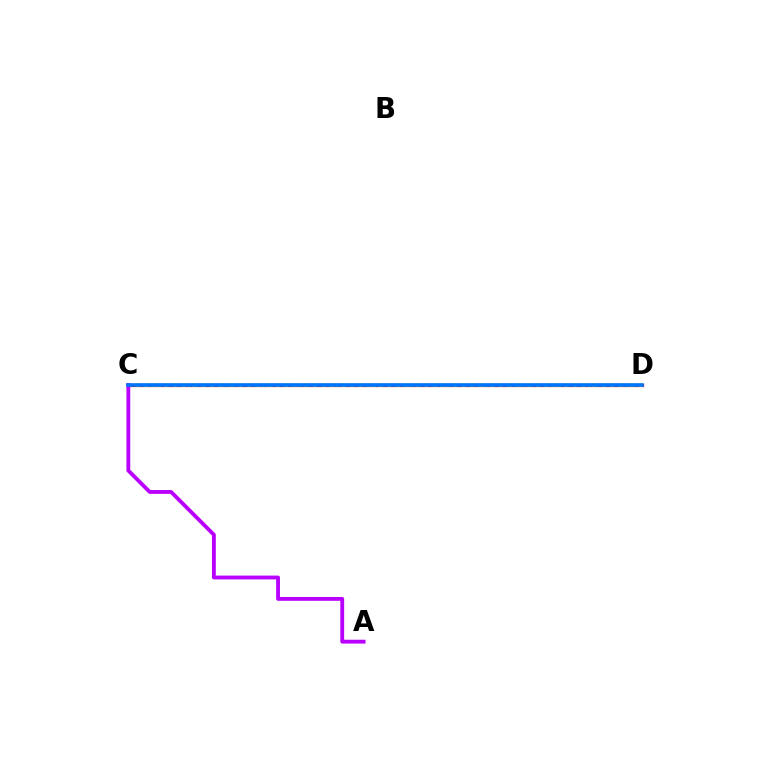{('C', 'D'): [{'color': '#ff0000', 'line_style': 'solid', 'thickness': 2.32}, {'color': '#00ff5c', 'line_style': 'dotted', 'thickness': 2.01}, {'color': '#d1ff00', 'line_style': 'dotted', 'thickness': 2.53}, {'color': '#0074ff', 'line_style': 'solid', 'thickness': 2.6}], ('A', 'C'): [{'color': '#b900ff', 'line_style': 'solid', 'thickness': 2.76}]}